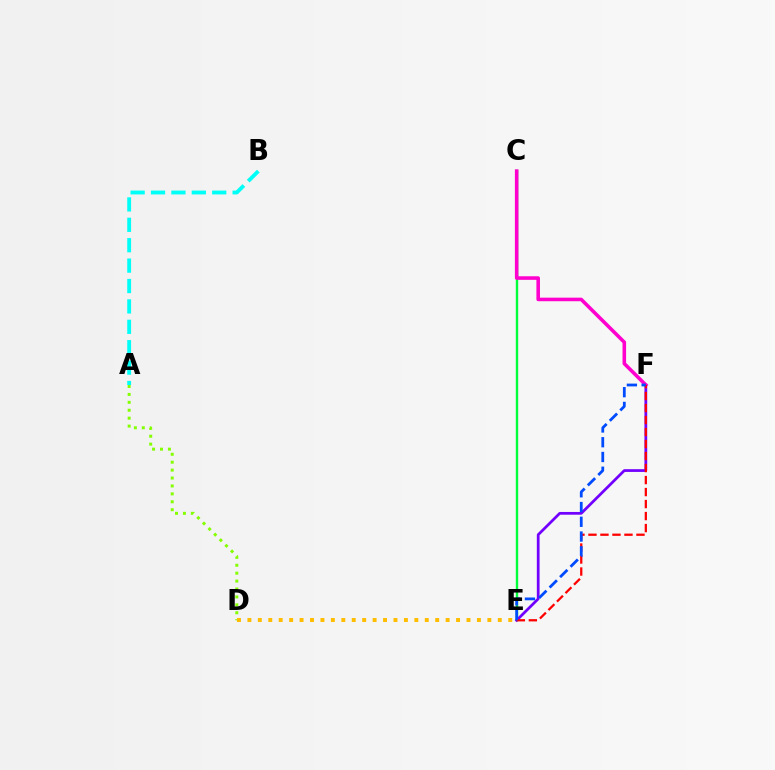{('C', 'E'): [{'color': '#00ff39', 'line_style': 'solid', 'thickness': 1.72}], ('E', 'F'): [{'color': '#7200ff', 'line_style': 'solid', 'thickness': 1.98}, {'color': '#ff0000', 'line_style': 'dashed', 'thickness': 1.63}, {'color': '#004bff', 'line_style': 'dashed', 'thickness': 2.0}], ('C', 'F'): [{'color': '#ff00cf', 'line_style': 'solid', 'thickness': 2.57}], ('A', 'D'): [{'color': '#84ff00', 'line_style': 'dotted', 'thickness': 2.15}], ('D', 'E'): [{'color': '#ffbd00', 'line_style': 'dotted', 'thickness': 2.83}], ('A', 'B'): [{'color': '#00fff6', 'line_style': 'dashed', 'thickness': 2.77}]}